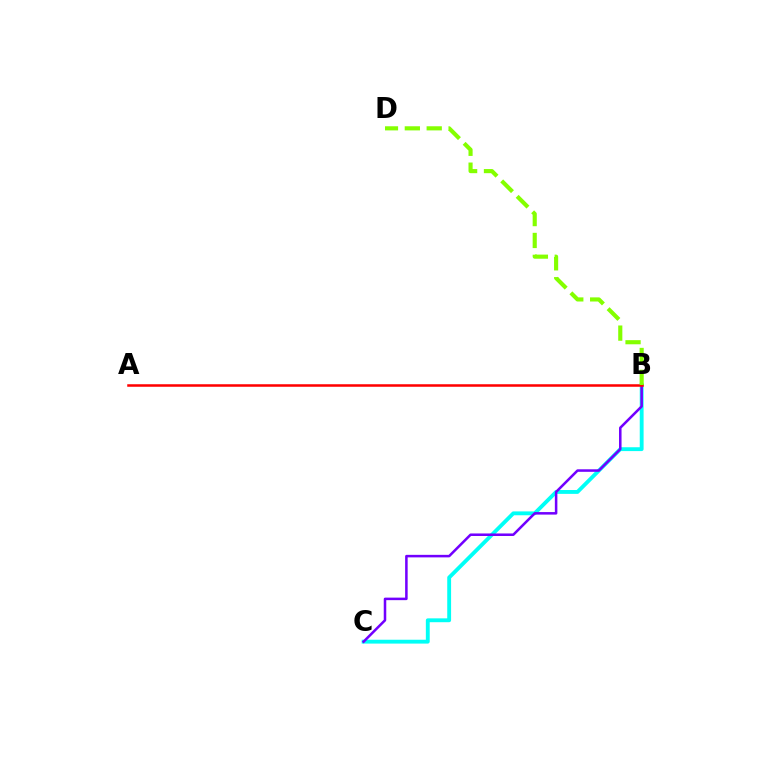{('B', 'C'): [{'color': '#00fff6', 'line_style': 'solid', 'thickness': 2.78}, {'color': '#7200ff', 'line_style': 'solid', 'thickness': 1.82}], ('A', 'B'): [{'color': '#ff0000', 'line_style': 'solid', 'thickness': 1.82}], ('B', 'D'): [{'color': '#84ff00', 'line_style': 'dashed', 'thickness': 2.97}]}